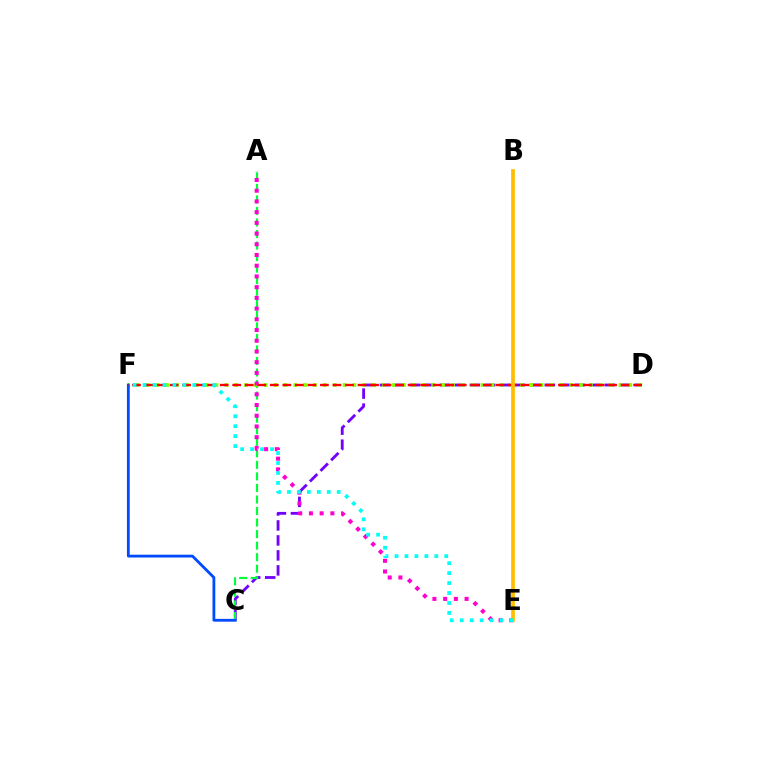{('C', 'D'): [{'color': '#7200ff', 'line_style': 'dashed', 'thickness': 2.04}], ('A', 'C'): [{'color': '#00ff39', 'line_style': 'dashed', 'thickness': 1.57}], ('D', 'F'): [{'color': '#84ff00', 'line_style': 'dotted', 'thickness': 2.68}, {'color': '#ff0000', 'line_style': 'dashed', 'thickness': 1.7}], ('A', 'E'): [{'color': '#ff00cf', 'line_style': 'dotted', 'thickness': 2.91}], ('C', 'F'): [{'color': '#004bff', 'line_style': 'solid', 'thickness': 2.02}], ('B', 'E'): [{'color': '#ffbd00', 'line_style': 'solid', 'thickness': 2.69}], ('E', 'F'): [{'color': '#00fff6', 'line_style': 'dotted', 'thickness': 2.7}]}